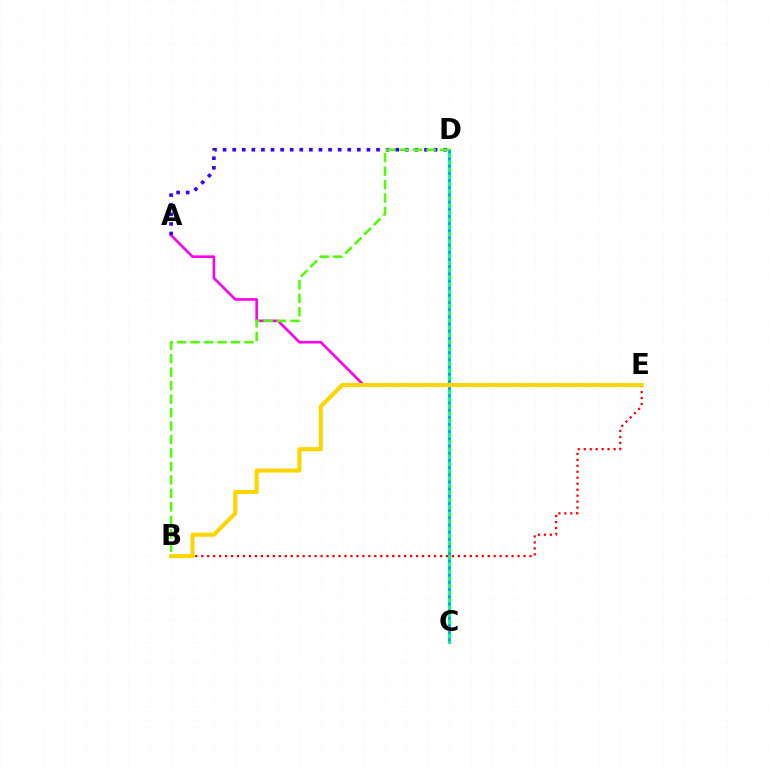{('C', 'D'): [{'color': '#00ff86', 'line_style': 'solid', 'thickness': 2.24}, {'color': '#009eff', 'line_style': 'dotted', 'thickness': 1.95}], ('A', 'E'): [{'color': '#ff00ed', 'line_style': 'solid', 'thickness': 1.88}], ('A', 'D'): [{'color': '#3700ff', 'line_style': 'dotted', 'thickness': 2.61}], ('B', 'E'): [{'color': '#ff0000', 'line_style': 'dotted', 'thickness': 1.62}, {'color': '#ffd500', 'line_style': 'solid', 'thickness': 2.94}], ('B', 'D'): [{'color': '#4fff00', 'line_style': 'dashed', 'thickness': 1.83}]}